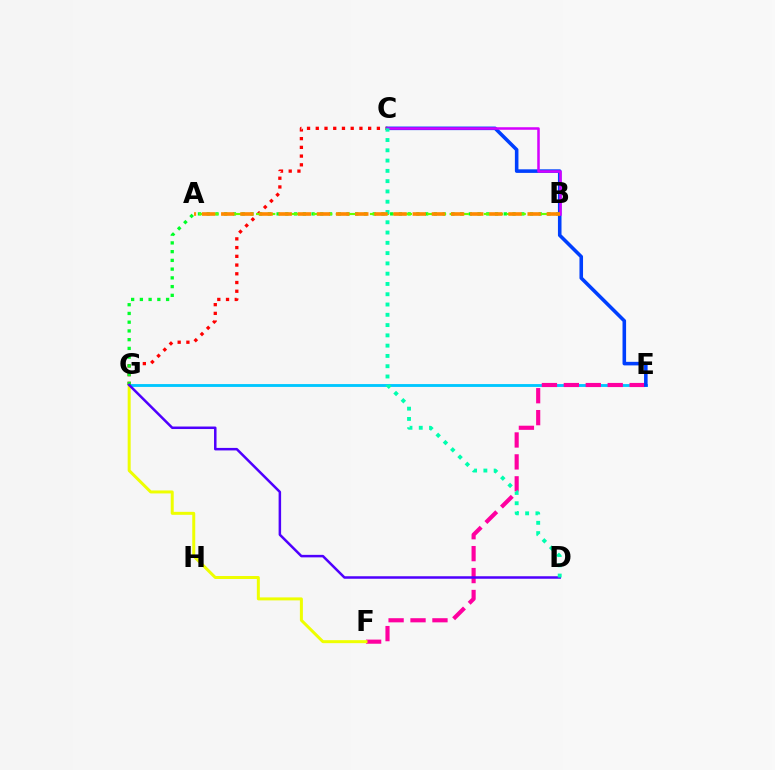{('E', 'G'): [{'color': '#00c7ff', 'line_style': 'solid', 'thickness': 2.06}], ('E', 'F'): [{'color': '#ff00a0', 'line_style': 'dashed', 'thickness': 2.98}], ('F', 'G'): [{'color': '#eeff00', 'line_style': 'solid', 'thickness': 2.15}], ('C', 'G'): [{'color': '#ff0000', 'line_style': 'dotted', 'thickness': 2.37}], ('B', 'G'): [{'color': '#00ff27', 'line_style': 'dotted', 'thickness': 2.37}], ('C', 'E'): [{'color': '#003fff', 'line_style': 'solid', 'thickness': 2.57}], ('D', 'G'): [{'color': '#4f00ff', 'line_style': 'solid', 'thickness': 1.81}], ('B', 'C'): [{'color': '#d600ff', 'line_style': 'solid', 'thickness': 1.82}], ('A', 'B'): [{'color': '#66ff00', 'line_style': 'dashed', 'thickness': 1.55}, {'color': '#ff8800', 'line_style': 'dashed', 'thickness': 2.6}], ('C', 'D'): [{'color': '#00ffaf', 'line_style': 'dotted', 'thickness': 2.79}]}